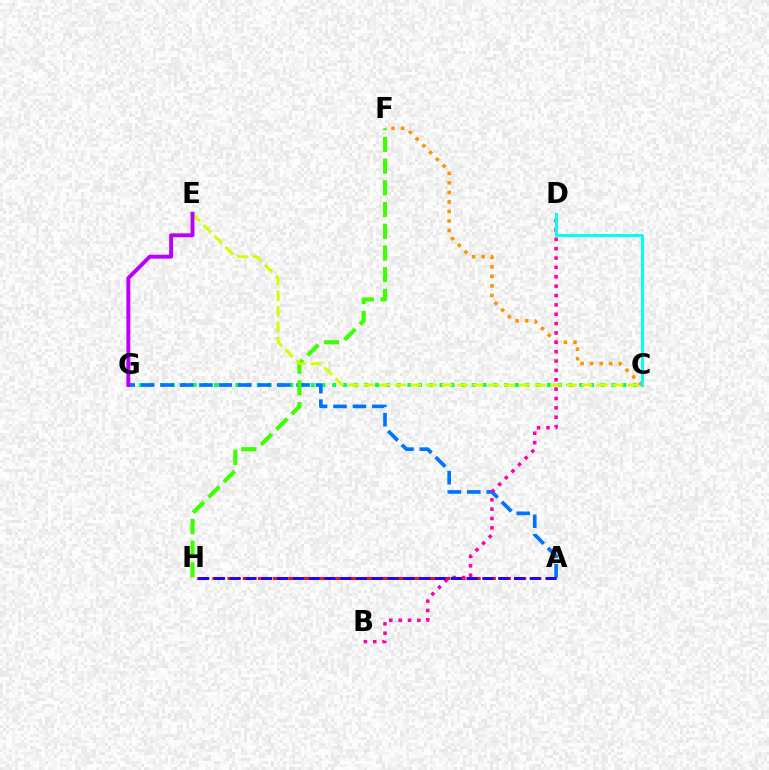{('C', 'G'): [{'color': '#00ff5c', 'line_style': 'dotted', 'thickness': 2.92}], ('A', 'H'): [{'color': '#ff0000', 'line_style': 'dashed', 'thickness': 2.06}, {'color': '#2500ff', 'line_style': 'dashed', 'thickness': 2.14}], ('C', 'F'): [{'color': '#ff9400', 'line_style': 'dotted', 'thickness': 2.59}], ('A', 'G'): [{'color': '#0074ff', 'line_style': 'dashed', 'thickness': 2.64}], ('F', 'H'): [{'color': '#3dff00', 'line_style': 'dashed', 'thickness': 2.95}], ('B', 'D'): [{'color': '#ff00ac', 'line_style': 'dotted', 'thickness': 2.54}], ('C', 'D'): [{'color': '#00fff6', 'line_style': 'solid', 'thickness': 2.13}], ('C', 'E'): [{'color': '#d1ff00', 'line_style': 'dashed', 'thickness': 2.11}], ('E', 'G'): [{'color': '#b900ff', 'line_style': 'solid', 'thickness': 2.82}]}